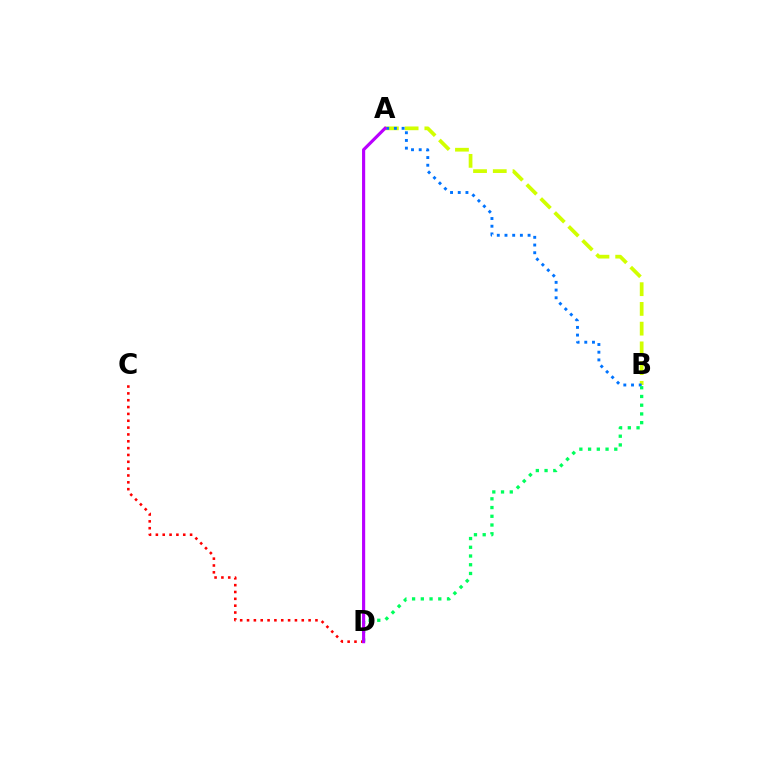{('C', 'D'): [{'color': '#ff0000', 'line_style': 'dotted', 'thickness': 1.86}], ('A', 'B'): [{'color': '#d1ff00', 'line_style': 'dashed', 'thickness': 2.68}, {'color': '#0074ff', 'line_style': 'dotted', 'thickness': 2.09}], ('B', 'D'): [{'color': '#00ff5c', 'line_style': 'dotted', 'thickness': 2.37}], ('A', 'D'): [{'color': '#b900ff', 'line_style': 'solid', 'thickness': 2.27}]}